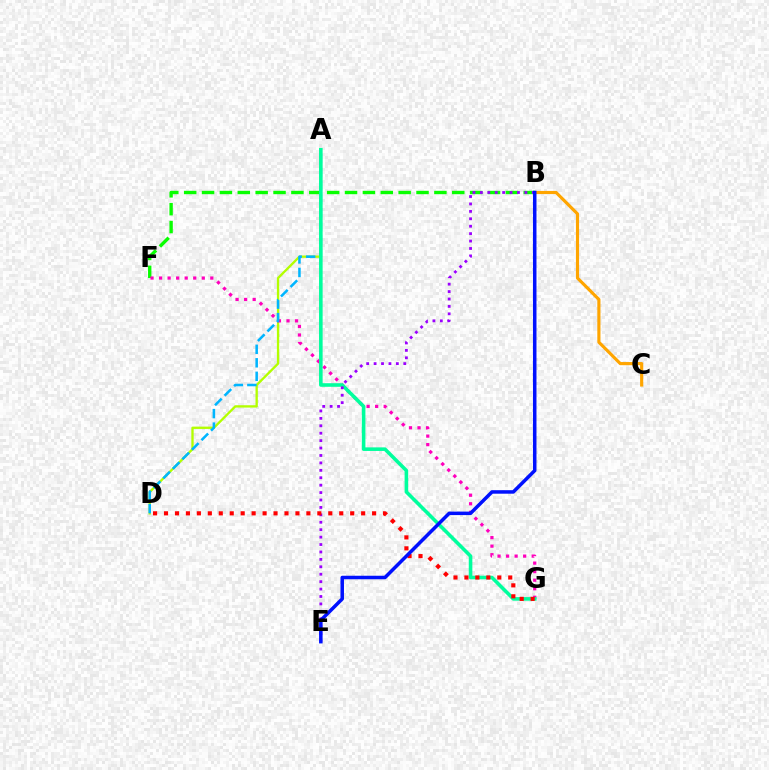{('B', 'F'): [{'color': '#08ff00', 'line_style': 'dashed', 'thickness': 2.43}], ('A', 'D'): [{'color': '#b3ff00', 'line_style': 'solid', 'thickness': 1.68}, {'color': '#00b5ff', 'line_style': 'dashed', 'thickness': 1.84}], ('F', 'G'): [{'color': '#ff00bd', 'line_style': 'dotted', 'thickness': 2.32}], ('A', 'G'): [{'color': '#00ff9d', 'line_style': 'solid', 'thickness': 2.58}], ('B', 'E'): [{'color': '#9b00ff', 'line_style': 'dotted', 'thickness': 2.02}, {'color': '#0010ff', 'line_style': 'solid', 'thickness': 2.53}], ('D', 'G'): [{'color': '#ff0000', 'line_style': 'dotted', 'thickness': 2.98}], ('B', 'C'): [{'color': '#ffa500', 'line_style': 'solid', 'thickness': 2.27}]}